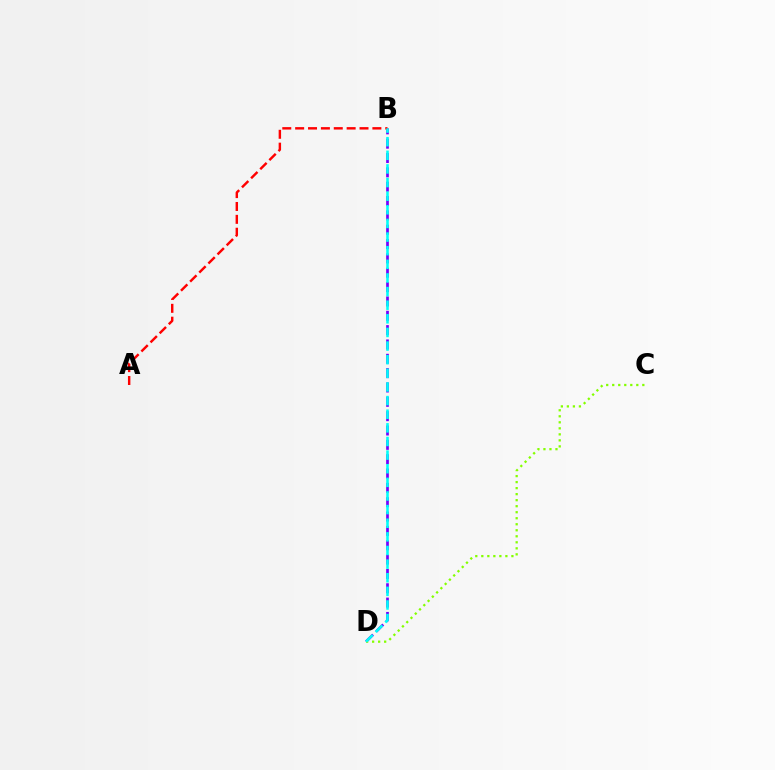{('B', 'D'): [{'color': '#7200ff', 'line_style': 'dashed', 'thickness': 1.95}, {'color': '#00fff6', 'line_style': 'dashed', 'thickness': 1.85}], ('C', 'D'): [{'color': '#84ff00', 'line_style': 'dotted', 'thickness': 1.64}], ('A', 'B'): [{'color': '#ff0000', 'line_style': 'dashed', 'thickness': 1.75}]}